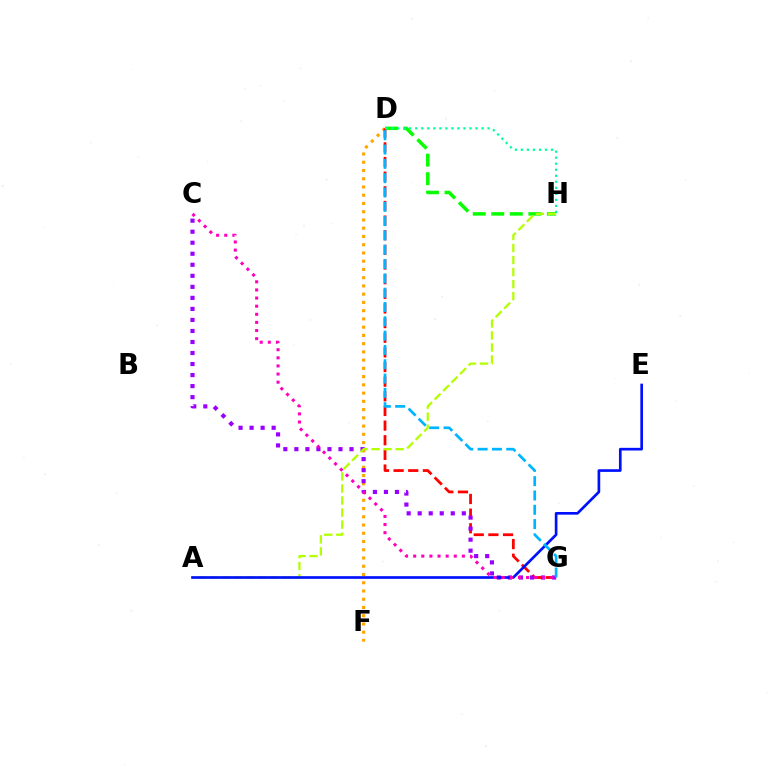{('D', 'F'): [{'color': '#ffa500', 'line_style': 'dotted', 'thickness': 2.24}], ('D', 'H'): [{'color': '#08ff00', 'line_style': 'dashed', 'thickness': 2.52}, {'color': '#00ff9d', 'line_style': 'dotted', 'thickness': 1.64}], ('D', 'G'): [{'color': '#ff0000', 'line_style': 'dashed', 'thickness': 1.99}, {'color': '#00b5ff', 'line_style': 'dashed', 'thickness': 1.94}], ('C', 'G'): [{'color': '#9b00ff', 'line_style': 'dotted', 'thickness': 3.0}, {'color': '#ff00bd', 'line_style': 'dotted', 'thickness': 2.21}], ('A', 'H'): [{'color': '#b3ff00', 'line_style': 'dashed', 'thickness': 1.63}], ('A', 'E'): [{'color': '#0010ff', 'line_style': 'solid', 'thickness': 1.92}]}